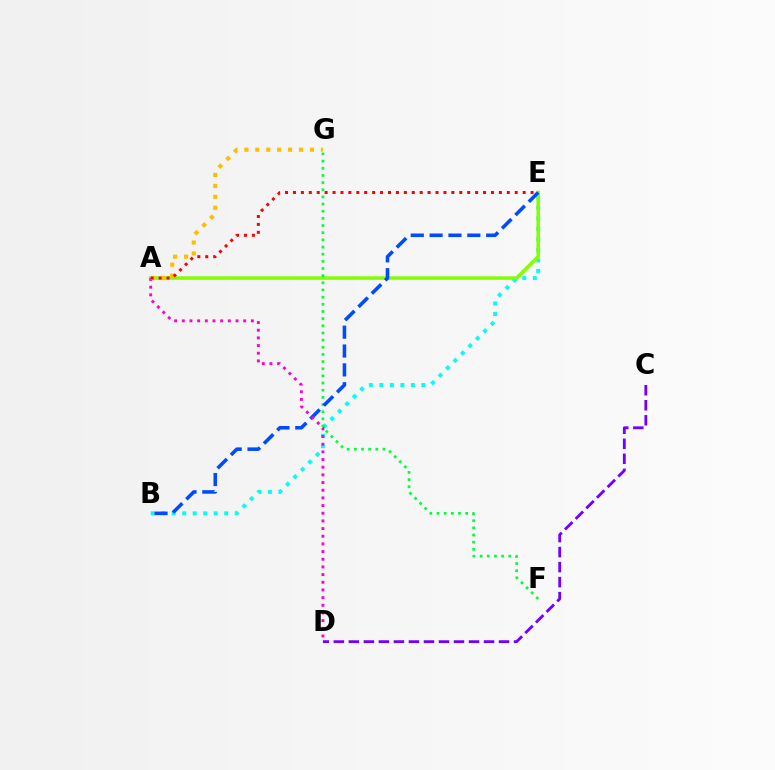{('B', 'E'): [{'color': '#00fff6', 'line_style': 'dotted', 'thickness': 2.85}, {'color': '#004bff', 'line_style': 'dashed', 'thickness': 2.56}], ('A', 'E'): [{'color': '#84ff00', 'line_style': 'solid', 'thickness': 2.54}, {'color': '#ff0000', 'line_style': 'dotted', 'thickness': 2.15}], ('F', 'G'): [{'color': '#00ff39', 'line_style': 'dotted', 'thickness': 1.95}], ('A', 'D'): [{'color': '#ff00cf', 'line_style': 'dotted', 'thickness': 2.08}], ('A', 'G'): [{'color': '#ffbd00', 'line_style': 'dotted', 'thickness': 2.97}], ('C', 'D'): [{'color': '#7200ff', 'line_style': 'dashed', 'thickness': 2.04}]}